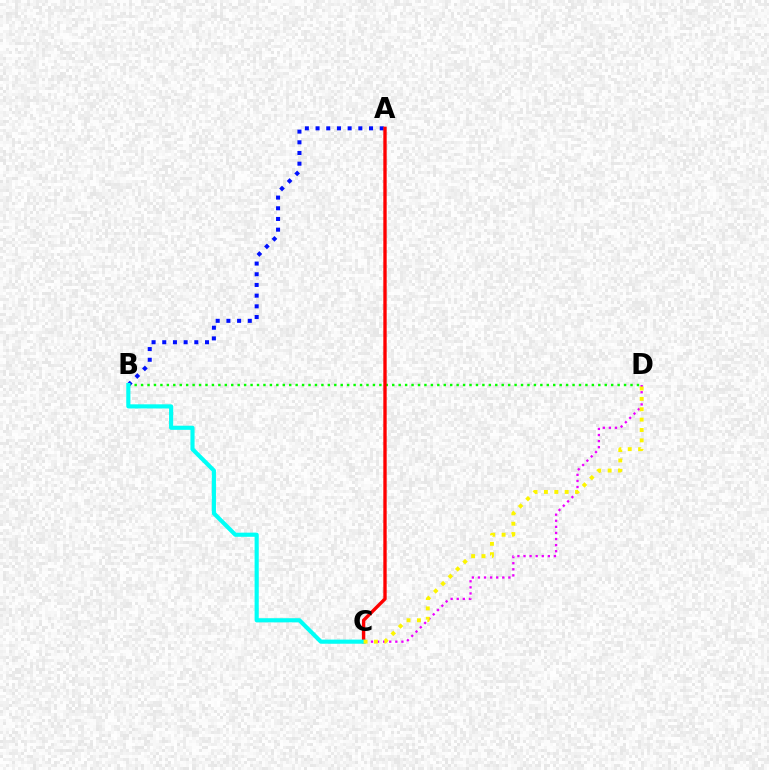{('C', 'D'): [{'color': '#ee00ff', 'line_style': 'dotted', 'thickness': 1.65}, {'color': '#fcf500', 'line_style': 'dotted', 'thickness': 2.82}], ('A', 'B'): [{'color': '#0010ff', 'line_style': 'dotted', 'thickness': 2.9}], ('B', 'D'): [{'color': '#08ff00', 'line_style': 'dotted', 'thickness': 1.75}], ('A', 'C'): [{'color': '#ff0000', 'line_style': 'solid', 'thickness': 2.42}], ('B', 'C'): [{'color': '#00fff6', 'line_style': 'solid', 'thickness': 2.98}]}